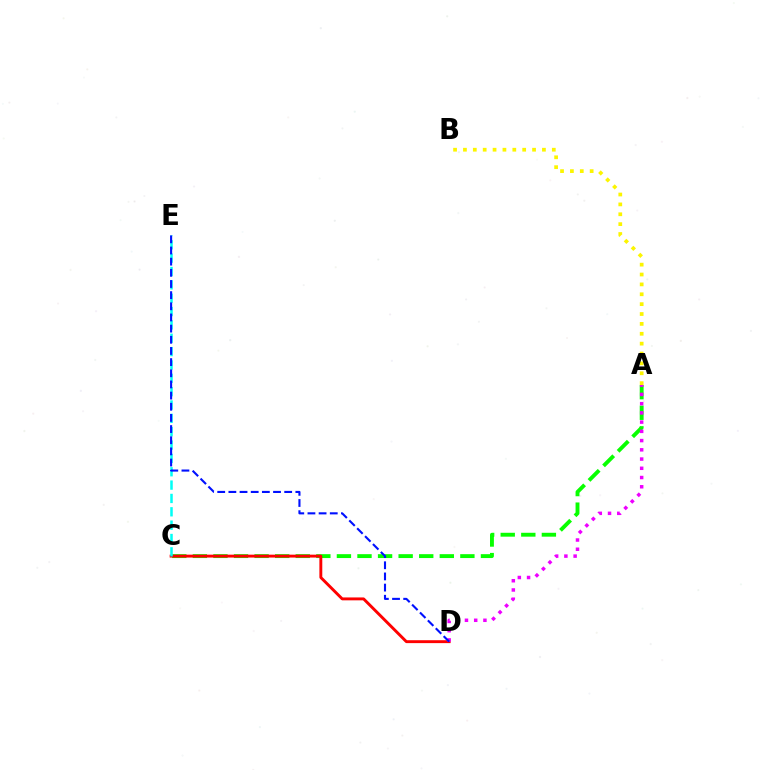{('A', 'C'): [{'color': '#08ff00', 'line_style': 'dashed', 'thickness': 2.8}], ('C', 'D'): [{'color': '#ff0000', 'line_style': 'solid', 'thickness': 2.09}], ('A', 'D'): [{'color': '#ee00ff', 'line_style': 'dotted', 'thickness': 2.51}], ('A', 'B'): [{'color': '#fcf500', 'line_style': 'dotted', 'thickness': 2.68}], ('C', 'E'): [{'color': '#00fff6', 'line_style': 'dashed', 'thickness': 1.81}], ('D', 'E'): [{'color': '#0010ff', 'line_style': 'dashed', 'thickness': 1.52}]}